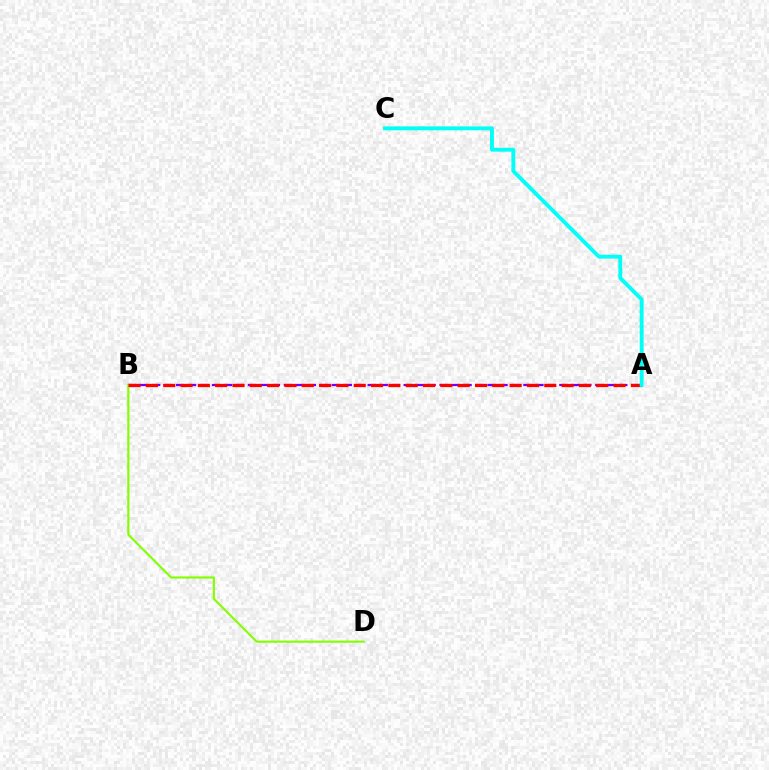{('A', 'B'): [{'color': '#7200ff', 'line_style': 'dashed', 'thickness': 1.63}, {'color': '#ff0000', 'line_style': 'dashed', 'thickness': 2.35}], ('B', 'D'): [{'color': '#84ff00', 'line_style': 'solid', 'thickness': 1.55}], ('A', 'C'): [{'color': '#00fff6', 'line_style': 'solid', 'thickness': 2.78}]}